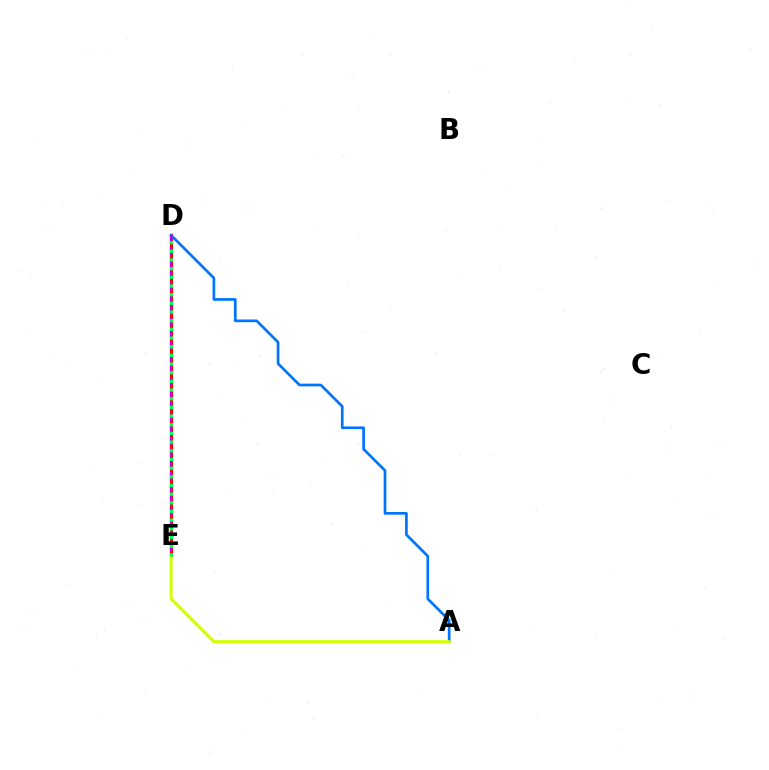{('D', 'E'): [{'color': '#ff0000', 'line_style': 'solid', 'thickness': 2.27}, {'color': '#b900ff', 'line_style': 'dashed', 'thickness': 1.61}, {'color': '#00ff5c', 'line_style': 'dotted', 'thickness': 2.36}], ('A', 'D'): [{'color': '#0074ff', 'line_style': 'solid', 'thickness': 1.94}], ('A', 'E'): [{'color': '#d1ff00', 'line_style': 'solid', 'thickness': 2.15}]}